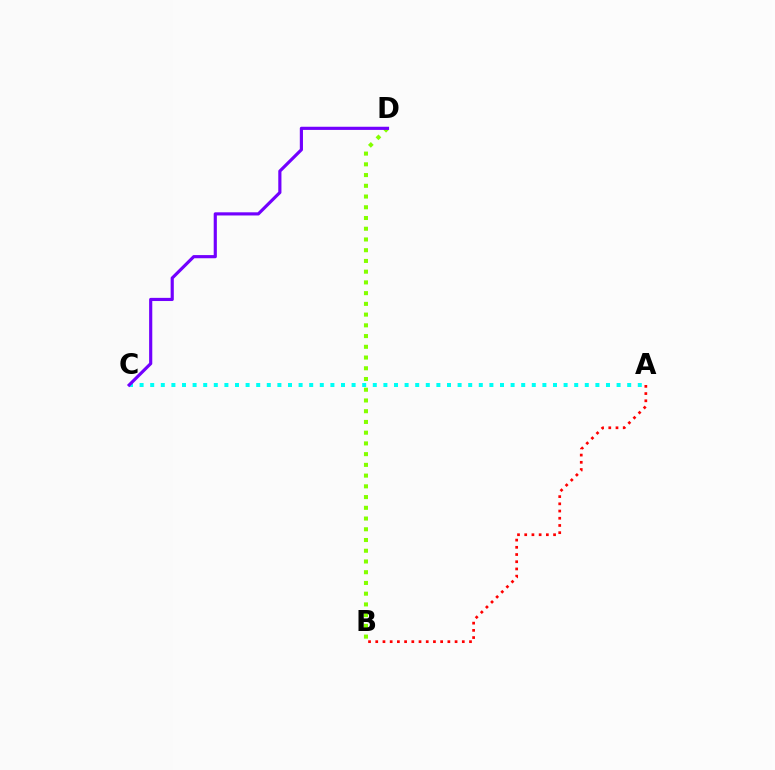{('B', 'D'): [{'color': '#84ff00', 'line_style': 'dotted', 'thickness': 2.92}], ('A', 'C'): [{'color': '#00fff6', 'line_style': 'dotted', 'thickness': 2.88}], ('C', 'D'): [{'color': '#7200ff', 'line_style': 'solid', 'thickness': 2.28}], ('A', 'B'): [{'color': '#ff0000', 'line_style': 'dotted', 'thickness': 1.96}]}